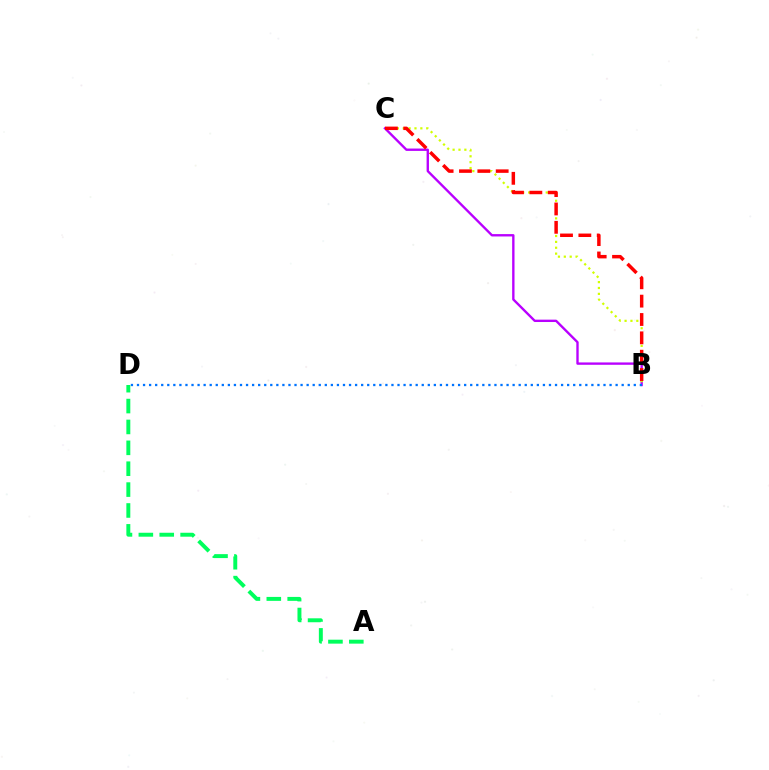{('B', 'C'): [{'color': '#b900ff', 'line_style': 'solid', 'thickness': 1.7}, {'color': '#d1ff00', 'line_style': 'dotted', 'thickness': 1.6}, {'color': '#ff0000', 'line_style': 'dashed', 'thickness': 2.49}], ('B', 'D'): [{'color': '#0074ff', 'line_style': 'dotted', 'thickness': 1.65}], ('A', 'D'): [{'color': '#00ff5c', 'line_style': 'dashed', 'thickness': 2.84}]}